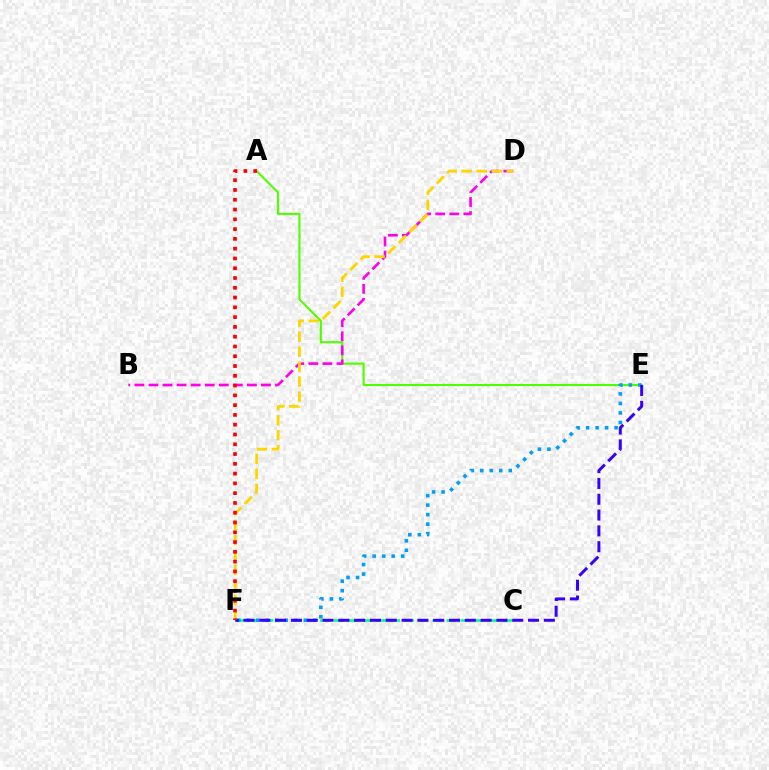{('A', 'E'): [{'color': '#4fff00', 'line_style': 'solid', 'thickness': 1.51}], ('B', 'D'): [{'color': '#ff00ed', 'line_style': 'dashed', 'thickness': 1.91}], ('C', 'F'): [{'color': '#00ff86', 'line_style': 'dashed', 'thickness': 1.91}], ('D', 'F'): [{'color': '#ffd500', 'line_style': 'dashed', 'thickness': 2.04}], ('E', 'F'): [{'color': '#009eff', 'line_style': 'dotted', 'thickness': 2.58}, {'color': '#3700ff', 'line_style': 'dashed', 'thickness': 2.15}], ('A', 'F'): [{'color': '#ff0000', 'line_style': 'dotted', 'thickness': 2.66}]}